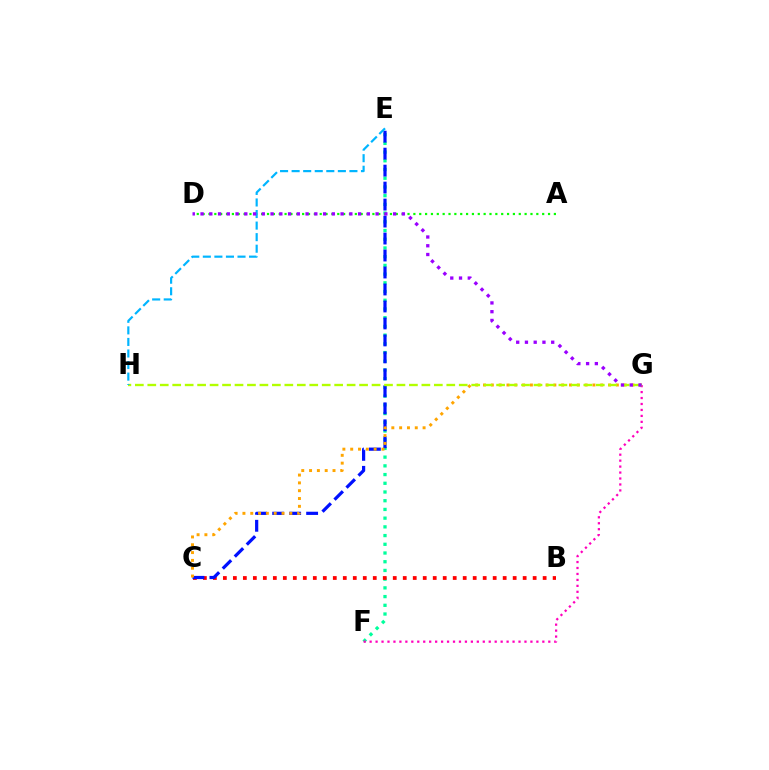{('E', 'F'): [{'color': '#00ff9d', 'line_style': 'dotted', 'thickness': 2.37}], ('F', 'G'): [{'color': '#ff00bd', 'line_style': 'dotted', 'thickness': 1.62}], ('B', 'C'): [{'color': '#ff0000', 'line_style': 'dotted', 'thickness': 2.72}], ('A', 'D'): [{'color': '#08ff00', 'line_style': 'dotted', 'thickness': 1.59}], ('C', 'E'): [{'color': '#0010ff', 'line_style': 'dashed', 'thickness': 2.31}], ('C', 'G'): [{'color': '#ffa500', 'line_style': 'dotted', 'thickness': 2.12}], ('G', 'H'): [{'color': '#b3ff00', 'line_style': 'dashed', 'thickness': 1.69}], ('E', 'H'): [{'color': '#00b5ff', 'line_style': 'dashed', 'thickness': 1.57}], ('D', 'G'): [{'color': '#9b00ff', 'line_style': 'dotted', 'thickness': 2.38}]}